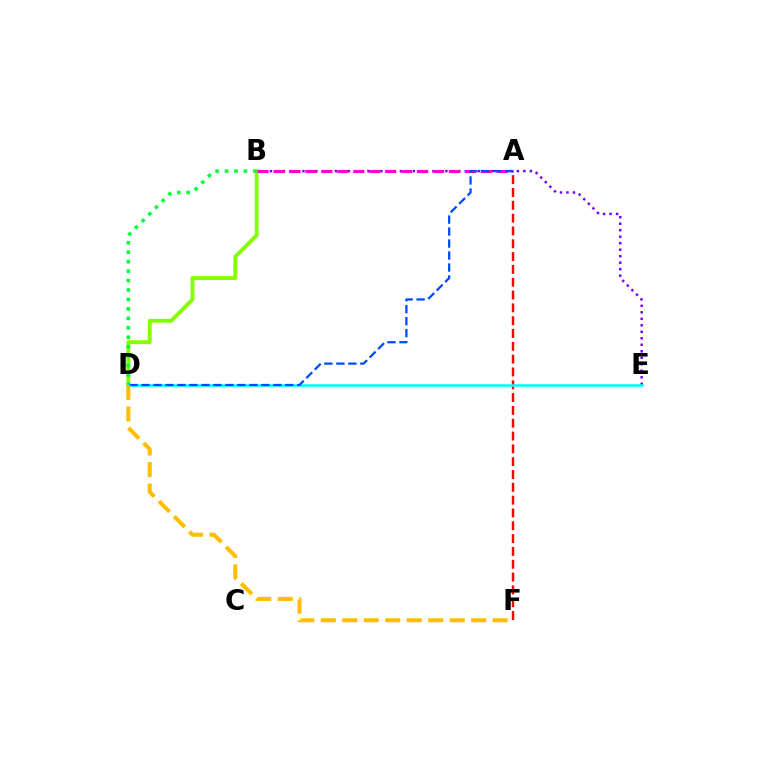{('B', 'E'): [{'color': '#7200ff', 'line_style': 'dotted', 'thickness': 1.77}], ('B', 'D'): [{'color': '#84ff00', 'line_style': 'solid', 'thickness': 2.79}, {'color': '#00ff39', 'line_style': 'dotted', 'thickness': 2.57}], ('A', 'F'): [{'color': '#ff0000', 'line_style': 'dashed', 'thickness': 1.74}], ('A', 'B'): [{'color': '#ff00cf', 'line_style': 'dashed', 'thickness': 2.17}], ('D', 'E'): [{'color': '#00fff6', 'line_style': 'solid', 'thickness': 1.84}], ('A', 'D'): [{'color': '#004bff', 'line_style': 'dashed', 'thickness': 1.63}], ('D', 'F'): [{'color': '#ffbd00', 'line_style': 'dashed', 'thickness': 2.92}]}